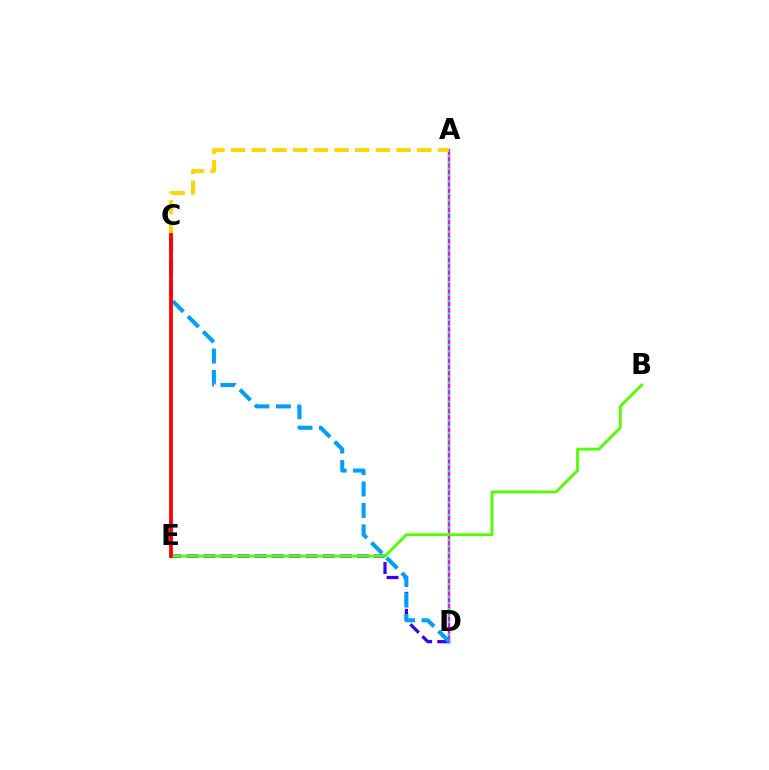{('D', 'E'): [{'color': '#3700ff', 'line_style': 'dashed', 'thickness': 2.32}], ('A', 'D'): [{'color': '#ff00ed', 'line_style': 'solid', 'thickness': 1.75}, {'color': '#00ff86', 'line_style': 'dotted', 'thickness': 1.71}], ('A', 'C'): [{'color': '#ffd500', 'line_style': 'dashed', 'thickness': 2.81}], ('B', 'E'): [{'color': '#4fff00', 'line_style': 'solid', 'thickness': 2.02}], ('C', 'D'): [{'color': '#009eff', 'line_style': 'dashed', 'thickness': 2.92}], ('C', 'E'): [{'color': '#ff0000', 'line_style': 'solid', 'thickness': 2.72}]}